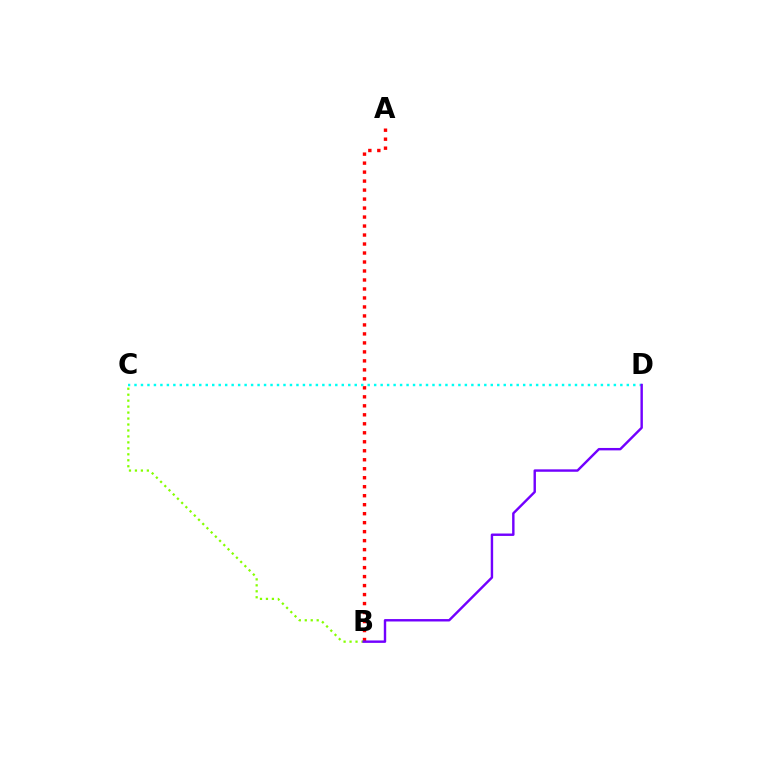{('A', 'B'): [{'color': '#ff0000', 'line_style': 'dotted', 'thickness': 2.44}], ('B', 'C'): [{'color': '#84ff00', 'line_style': 'dotted', 'thickness': 1.62}], ('C', 'D'): [{'color': '#00fff6', 'line_style': 'dotted', 'thickness': 1.76}], ('B', 'D'): [{'color': '#7200ff', 'line_style': 'solid', 'thickness': 1.74}]}